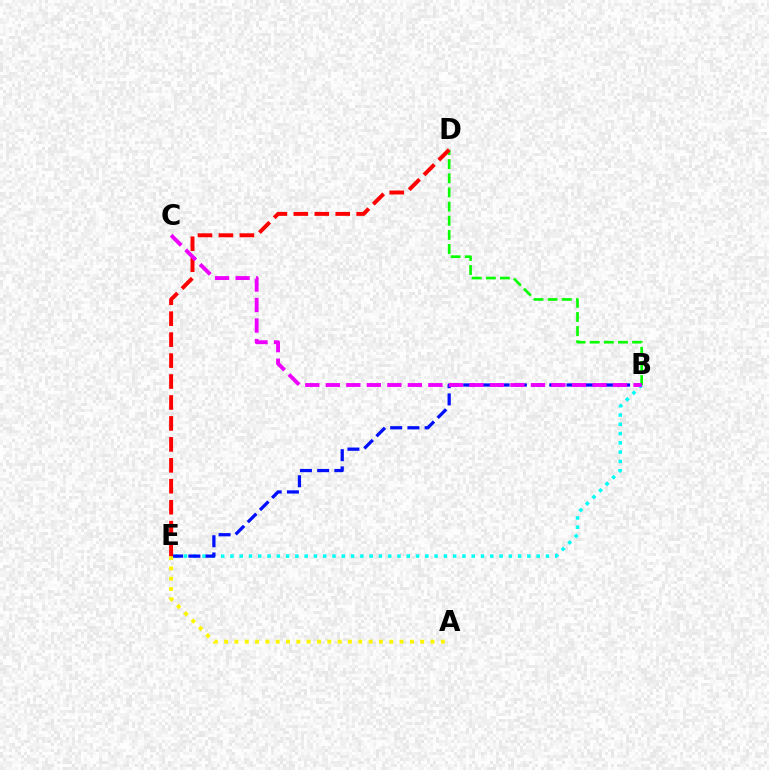{('B', 'E'): [{'color': '#00fff6', 'line_style': 'dotted', 'thickness': 2.52}, {'color': '#0010ff', 'line_style': 'dashed', 'thickness': 2.34}], ('B', 'D'): [{'color': '#08ff00', 'line_style': 'dashed', 'thickness': 1.92}], ('A', 'E'): [{'color': '#fcf500', 'line_style': 'dotted', 'thickness': 2.8}], ('D', 'E'): [{'color': '#ff0000', 'line_style': 'dashed', 'thickness': 2.85}], ('B', 'C'): [{'color': '#ee00ff', 'line_style': 'dashed', 'thickness': 2.79}]}